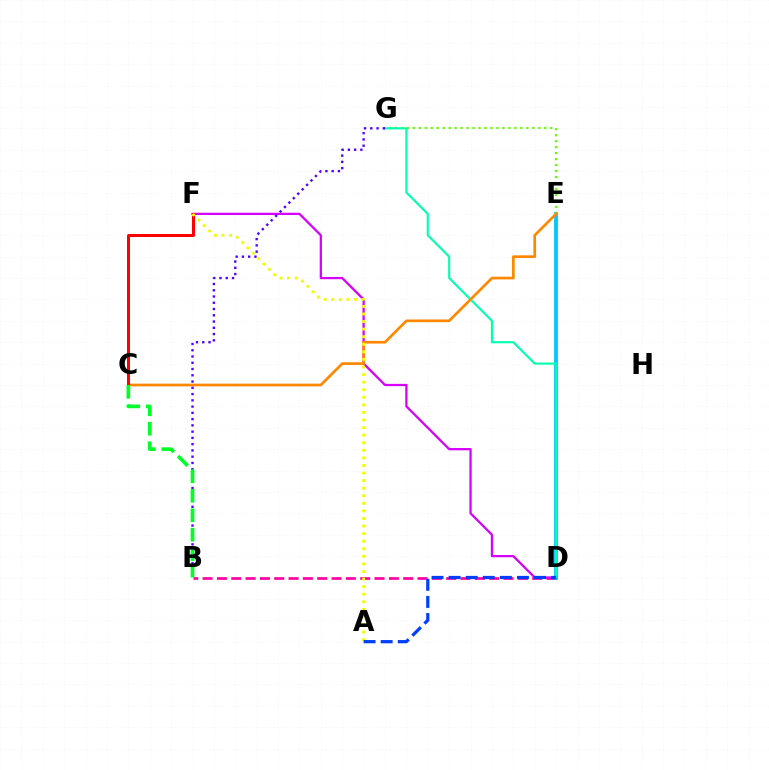{('B', 'D'): [{'color': '#ff00a0', 'line_style': 'dashed', 'thickness': 1.95}], ('D', 'E'): [{'color': '#00c7ff', 'line_style': 'solid', 'thickness': 2.74}], ('E', 'G'): [{'color': '#66ff00', 'line_style': 'dotted', 'thickness': 1.62}], ('D', 'F'): [{'color': '#d600ff', 'line_style': 'solid', 'thickness': 1.63}], ('D', 'G'): [{'color': '#00ffaf', 'line_style': 'solid', 'thickness': 1.52}], ('C', 'E'): [{'color': '#ff8800', 'line_style': 'solid', 'thickness': 1.94}], ('C', 'F'): [{'color': '#ff0000', 'line_style': 'solid', 'thickness': 2.17}], ('B', 'G'): [{'color': '#4f00ff', 'line_style': 'dotted', 'thickness': 1.7}], ('A', 'F'): [{'color': '#eeff00', 'line_style': 'dotted', 'thickness': 2.06}], ('B', 'C'): [{'color': '#00ff27', 'line_style': 'dashed', 'thickness': 2.64}], ('A', 'D'): [{'color': '#003fff', 'line_style': 'dashed', 'thickness': 2.32}]}